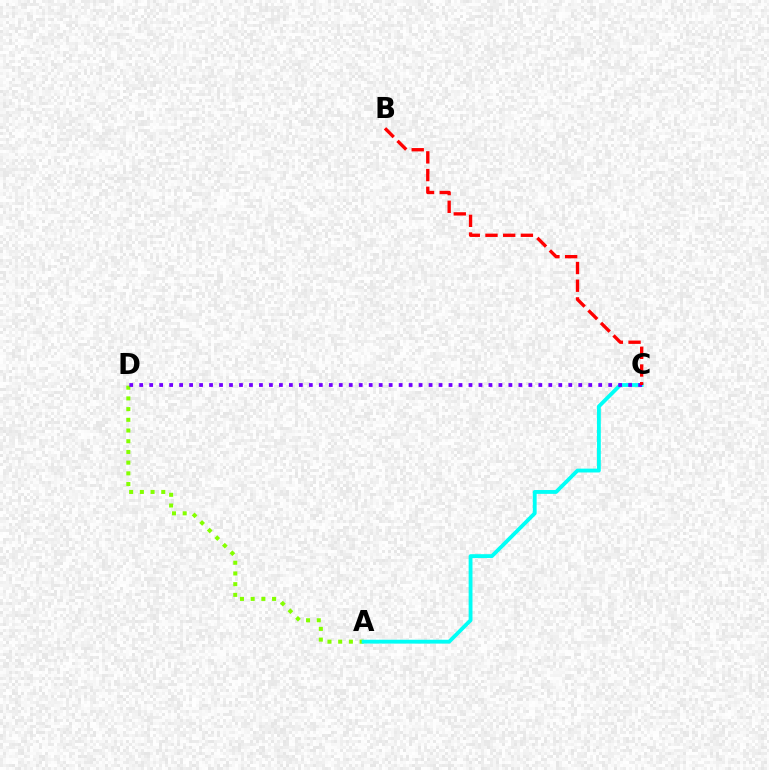{('A', 'D'): [{'color': '#84ff00', 'line_style': 'dotted', 'thickness': 2.91}], ('A', 'C'): [{'color': '#00fff6', 'line_style': 'solid', 'thickness': 2.77}], ('C', 'D'): [{'color': '#7200ff', 'line_style': 'dotted', 'thickness': 2.71}], ('B', 'C'): [{'color': '#ff0000', 'line_style': 'dashed', 'thickness': 2.4}]}